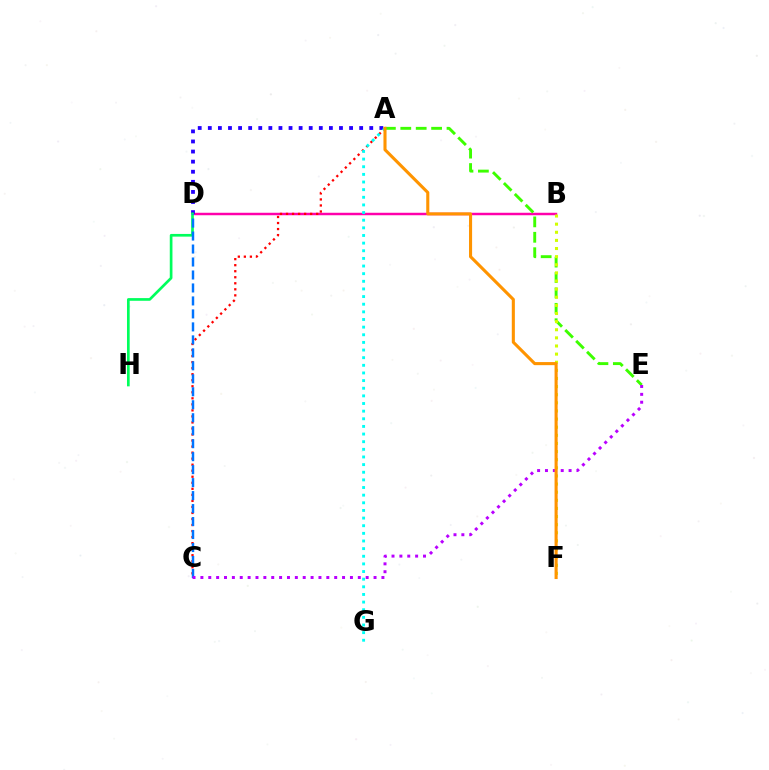{('B', 'D'): [{'color': '#ff00ac', 'line_style': 'solid', 'thickness': 1.78}], ('A', 'C'): [{'color': '#ff0000', 'line_style': 'dotted', 'thickness': 1.64}], ('A', 'D'): [{'color': '#2500ff', 'line_style': 'dotted', 'thickness': 2.74}], ('A', 'E'): [{'color': '#3dff00', 'line_style': 'dashed', 'thickness': 2.09}], ('D', 'H'): [{'color': '#00ff5c', 'line_style': 'solid', 'thickness': 1.93}], ('B', 'F'): [{'color': '#d1ff00', 'line_style': 'dotted', 'thickness': 2.21}], ('C', 'D'): [{'color': '#0074ff', 'line_style': 'dashed', 'thickness': 1.76}], ('C', 'E'): [{'color': '#b900ff', 'line_style': 'dotted', 'thickness': 2.14}], ('A', 'G'): [{'color': '#00fff6', 'line_style': 'dotted', 'thickness': 2.08}], ('A', 'F'): [{'color': '#ff9400', 'line_style': 'solid', 'thickness': 2.22}]}